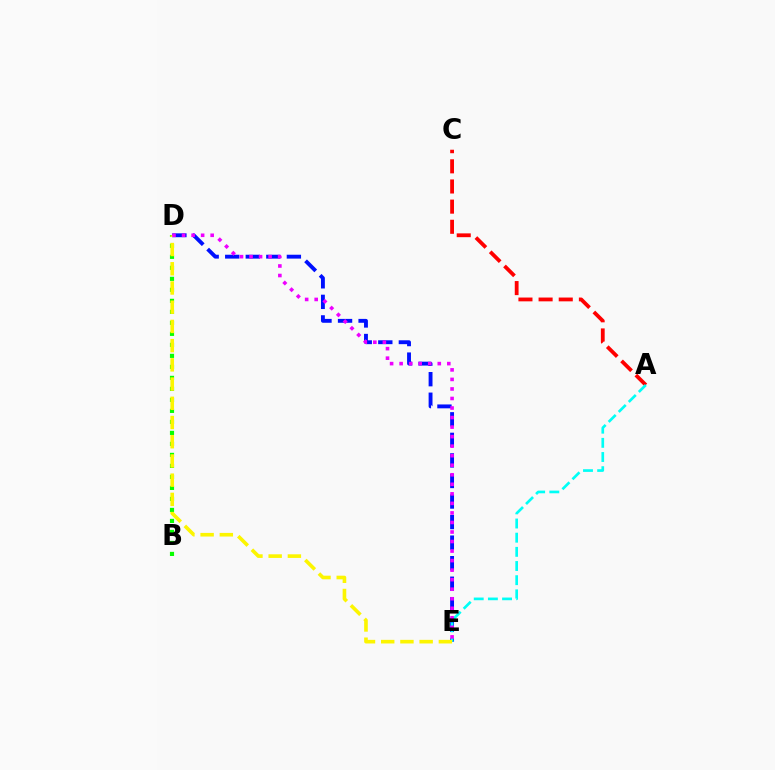{('A', 'C'): [{'color': '#ff0000', 'line_style': 'dashed', 'thickness': 2.74}], ('D', 'E'): [{'color': '#0010ff', 'line_style': 'dashed', 'thickness': 2.79}, {'color': '#fcf500', 'line_style': 'dashed', 'thickness': 2.61}, {'color': '#ee00ff', 'line_style': 'dotted', 'thickness': 2.59}], ('A', 'E'): [{'color': '#00fff6', 'line_style': 'dashed', 'thickness': 1.92}], ('B', 'D'): [{'color': '#08ff00', 'line_style': 'dotted', 'thickness': 2.99}]}